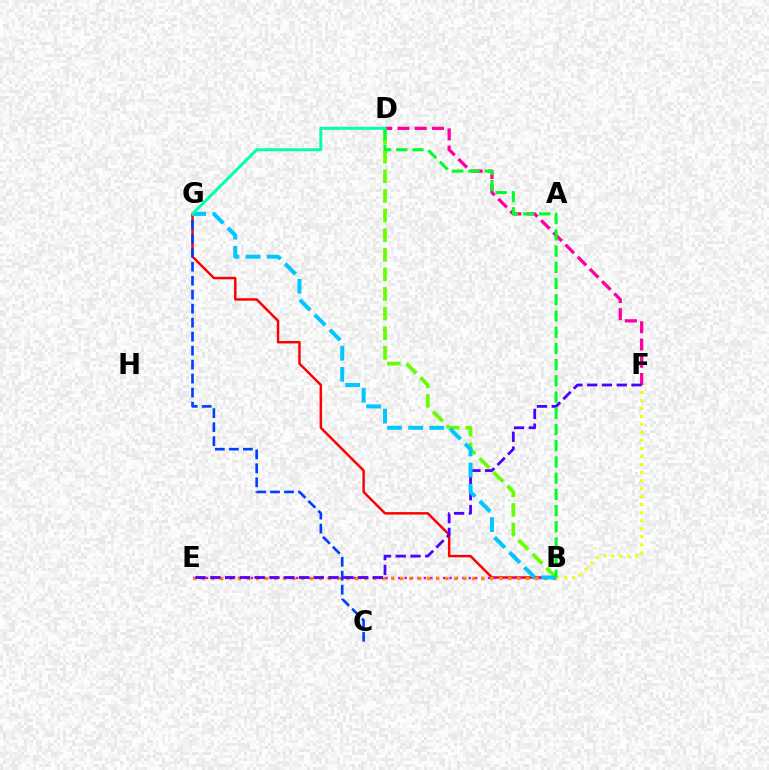{('B', 'G'): [{'color': '#ff0000', 'line_style': 'solid', 'thickness': 1.78}, {'color': '#00c7ff', 'line_style': 'dashed', 'thickness': 2.87}], ('B', 'E'): [{'color': '#d600ff', 'line_style': 'dotted', 'thickness': 1.74}, {'color': '#ff8800', 'line_style': 'dotted', 'thickness': 2.45}], ('B', 'D'): [{'color': '#66ff00', 'line_style': 'dashed', 'thickness': 2.66}, {'color': '#00ff27', 'line_style': 'dashed', 'thickness': 2.2}], ('B', 'F'): [{'color': '#eeff00', 'line_style': 'dotted', 'thickness': 2.18}], ('D', 'F'): [{'color': '#ff00a0', 'line_style': 'dashed', 'thickness': 2.34}], ('E', 'F'): [{'color': '#4f00ff', 'line_style': 'dashed', 'thickness': 2.01}], ('C', 'G'): [{'color': '#003fff', 'line_style': 'dashed', 'thickness': 1.9}], ('D', 'G'): [{'color': '#00ffaf', 'line_style': 'solid', 'thickness': 2.1}]}